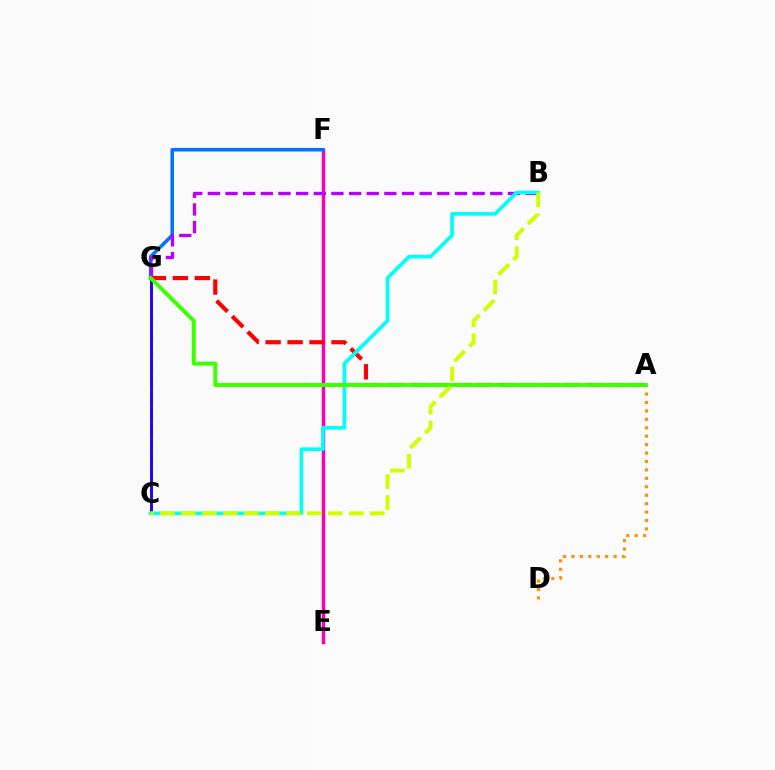{('C', 'G'): [{'color': '#00ff5c', 'line_style': 'dashed', 'thickness': 2.13}, {'color': '#2500ff', 'line_style': 'solid', 'thickness': 2.08}], ('E', 'F'): [{'color': '#ff00ac', 'line_style': 'solid', 'thickness': 2.49}], ('A', 'D'): [{'color': '#ff9400', 'line_style': 'dotted', 'thickness': 2.29}], ('A', 'G'): [{'color': '#ff0000', 'line_style': 'dashed', 'thickness': 2.98}, {'color': '#3dff00', 'line_style': 'solid', 'thickness': 2.83}], ('F', 'G'): [{'color': '#0074ff', 'line_style': 'solid', 'thickness': 2.57}], ('B', 'G'): [{'color': '#b900ff', 'line_style': 'dashed', 'thickness': 2.4}], ('B', 'C'): [{'color': '#00fff6', 'line_style': 'solid', 'thickness': 2.62}, {'color': '#d1ff00', 'line_style': 'dashed', 'thickness': 2.85}]}